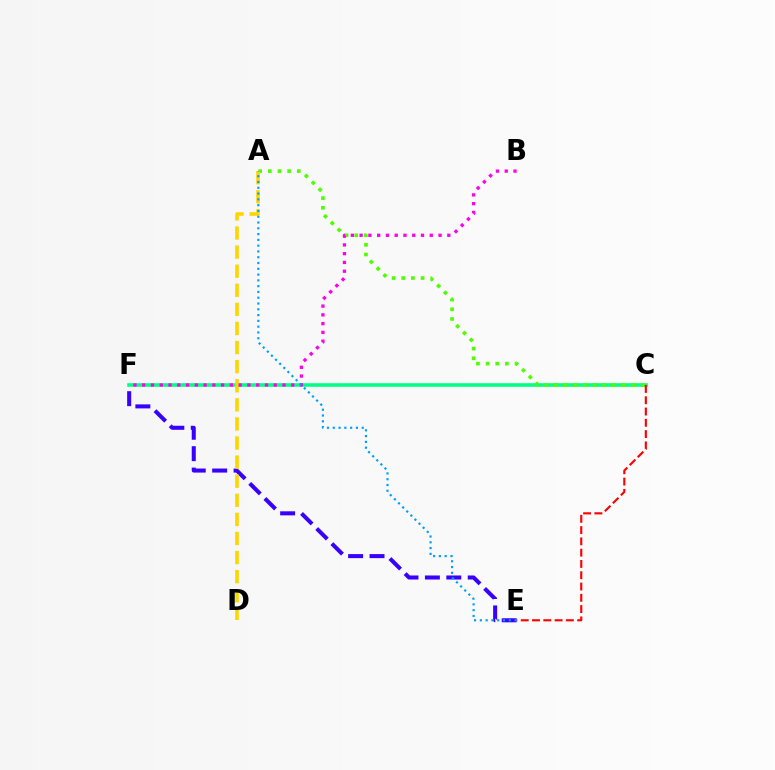{('C', 'F'): [{'color': '#00ff86', 'line_style': 'solid', 'thickness': 2.58}], ('E', 'F'): [{'color': '#3700ff', 'line_style': 'dashed', 'thickness': 2.91}], ('A', 'C'): [{'color': '#4fff00', 'line_style': 'dotted', 'thickness': 2.62}], ('A', 'D'): [{'color': '#ffd500', 'line_style': 'dashed', 'thickness': 2.59}], ('B', 'F'): [{'color': '#ff00ed', 'line_style': 'dotted', 'thickness': 2.38}], ('A', 'E'): [{'color': '#009eff', 'line_style': 'dotted', 'thickness': 1.57}], ('C', 'E'): [{'color': '#ff0000', 'line_style': 'dashed', 'thickness': 1.53}]}